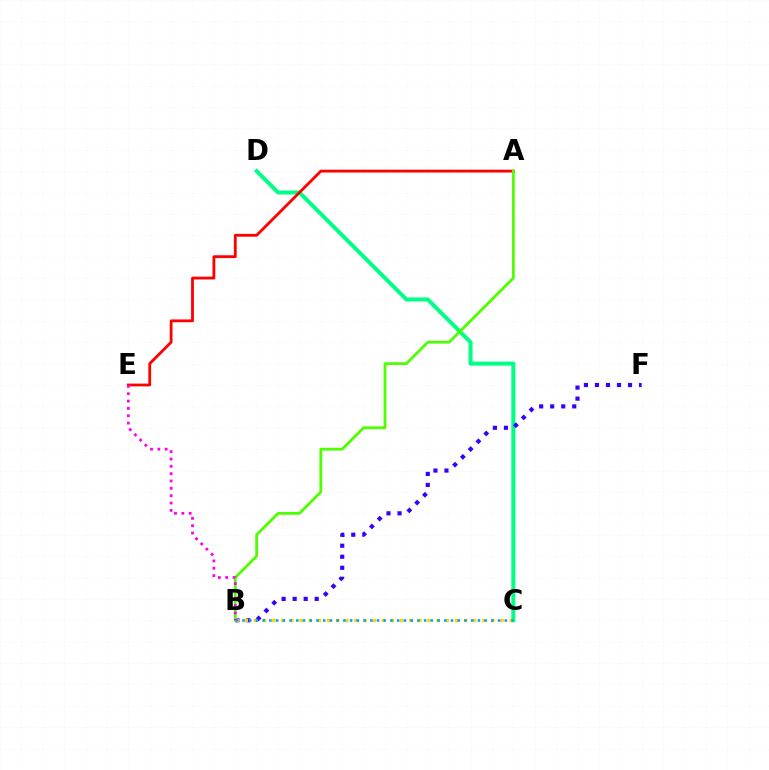{('C', 'D'): [{'color': '#00ff86', 'line_style': 'solid', 'thickness': 2.89}], ('A', 'E'): [{'color': '#ff0000', 'line_style': 'solid', 'thickness': 2.02}], ('B', 'F'): [{'color': '#3700ff', 'line_style': 'dotted', 'thickness': 3.0}], ('A', 'B'): [{'color': '#4fff00', 'line_style': 'solid', 'thickness': 2.02}], ('B', 'C'): [{'color': '#ffd500', 'line_style': 'dotted', 'thickness': 2.48}, {'color': '#009eff', 'line_style': 'dotted', 'thickness': 1.83}], ('B', 'E'): [{'color': '#ff00ed', 'line_style': 'dotted', 'thickness': 2.0}]}